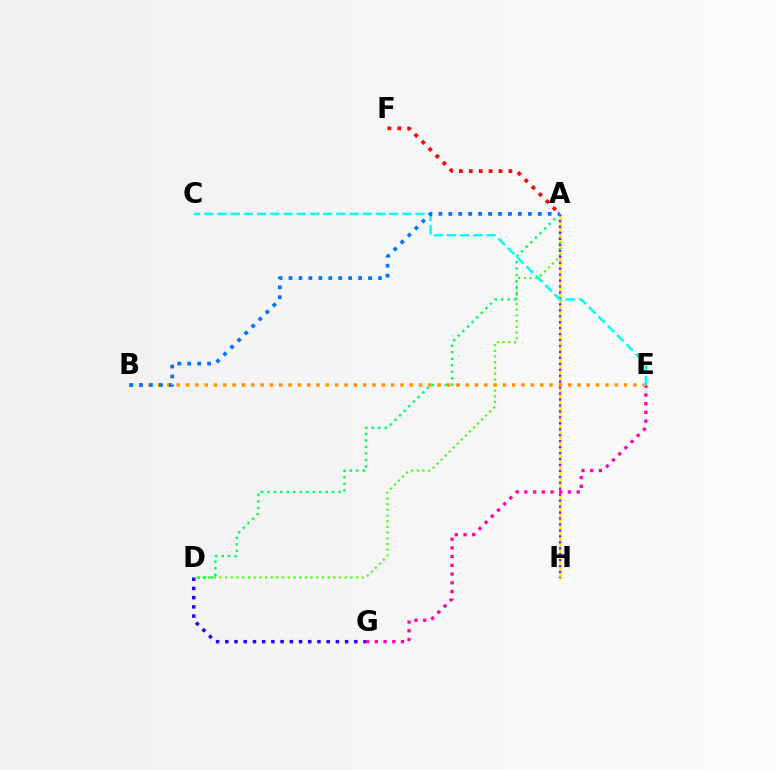{('A', 'H'): [{'color': '#d1ff00', 'line_style': 'solid', 'thickness': 1.87}, {'color': '#b900ff', 'line_style': 'dotted', 'thickness': 1.62}], ('E', 'G'): [{'color': '#ff00ac', 'line_style': 'dotted', 'thickness': 2.37}], ('A', 'D'): [{'color': '#3dff00', 'line_style': 'dotted', 'thickness': 1.55}, {'color': '#00ff5c', 'line_style': 'dotted', 'thickness': 1.76}], ('B', 'E'): [{'color': '#ff9400', 'line_style': 'dotted', 'thickness': 2.53}], ('C', 'E'): [{'color': '#00fff6', 'line_style': 'dashed', 'thickness': 1.79}], ('A', 'F'): [{'color': '#ff0000', 'line_style': 'dotted', 'thickness': 2.69}], ('A', 'B'): [{'color': '#0074ff', 'line_style': 'dotted', 'thickness': 2.7}], ('D', 'G'): [{'color': '#2500ff', 'line_style': 'dotted', 'thickness': 2.5}]}